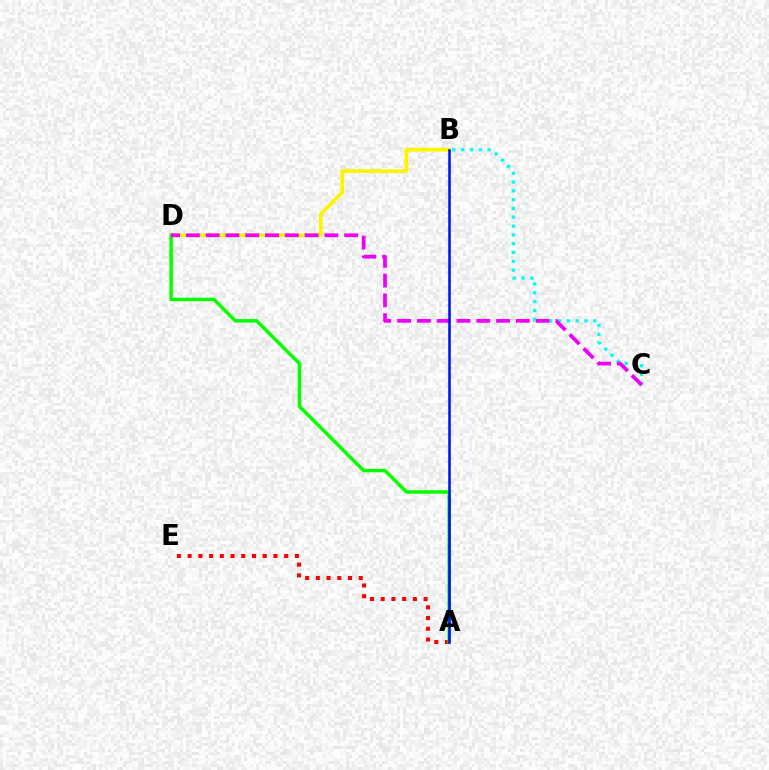{('A', 'E'): [{'color': '#ff0000', 'line_style': 'dotted', 'thickness': 2.92}], ('B', 'D'): [{'color': '#fcf500', 'line_style': 'solid', 'thickness': 2.68}], ('A', 'D'): [{'color': '#08ff00', 'line_style': 'solid', 'thickness': 2.51}], ('B', 'C'): [{'color': '#00fff6', 'line_style': 'dotted', 'thickness': 2.39}], ('C', 'D'): [{'color': '#ee00ff', 'line_style': 'dashed', 'thickness': 2.69}], ('A', 'B'): [{'color': '#0010ff', 'line_style': 'solid', 'thickness': 1.83}]}